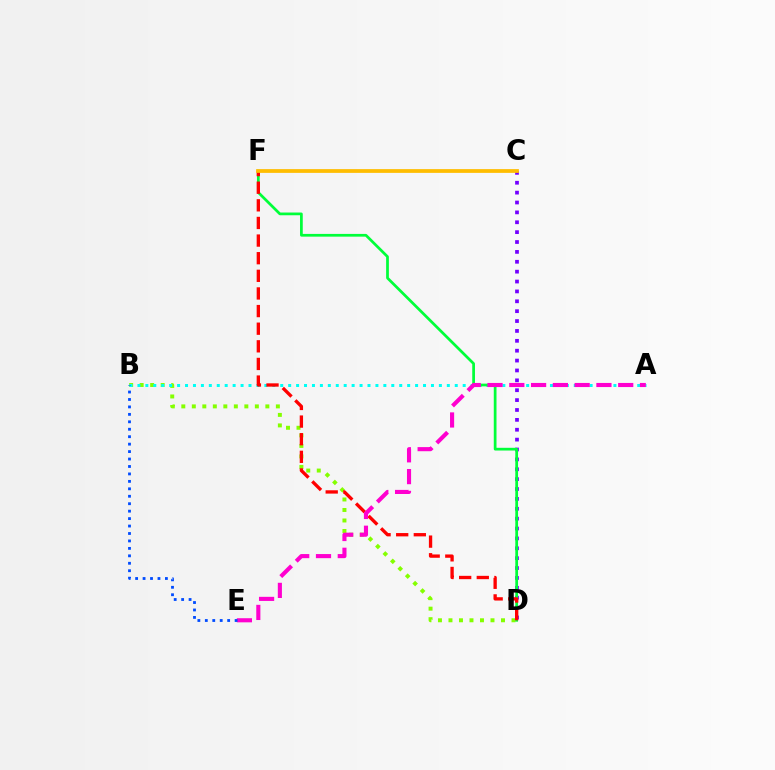{('C', 'D'): [{'color': '#7200ff', 'line_style': 'dotted', 'thickness': 2.68}], ('B', 'D'): [{'color': '#84ff00', 'line_style': 'dotted', 'thickness': 2.85}], ('A', 'B'): [{'color': '#00fff6', 'line_style': 'dotted', 'thickness': 2.16}], ('D', 'F'): [{'color': '#00ff39', 'line_style': 'solid', 'thickness': 1.97}, {'color': '#ff0000', 'line_style': 'dashed', 'thickness': 2.39}], ('A', 'E'): [{'color': '#ff00cf', 'line_style': 'dashed', 'thickness': 2.96}], ('C', 'F'): [{'color': '#ffbd00', 'line_style': 'solid', 'thickness': 2.7}], ('B', 'E'): [{'color': '#004bff', 'line_style': 'dotted', 'thickness': 2.02}]}